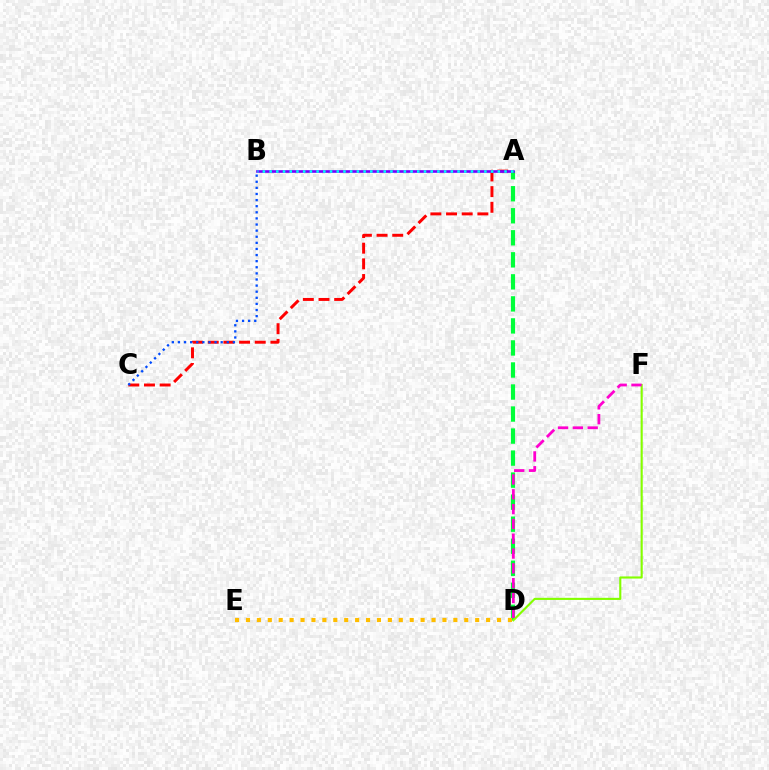{('A', 'C'): [{'color': '#ff0000', 'line_style': 'dashed', 'thickness': 2.13}], ('B', 'C'): [{'color': '#004bff', 'line_style': 'dotted', 'thickness': 1.66}], ('A', 'D'): [{'color': '#00ff39', 'line_style': 'dashed', 'thickness': 2.99}], ('A', 'B'): [{'color': '#7200ff', 'line_style': 'solid', 'thickness': 1.9}, {'color': '#00fff6', 'line_style': 'dotted', 'thickness': 1.82}], ('D', 'E'): [{'color': '#ffbd00', 'line_style': 'dotted', 'thickness': 2.97}], ('D', 'F'): [{'color': '#84ff00', 'line_style': 'solid', 'thickness': 1.53}, {'color': '#ff00cf', 'line_style': 'dashed', 'thickness': 2.01}]}